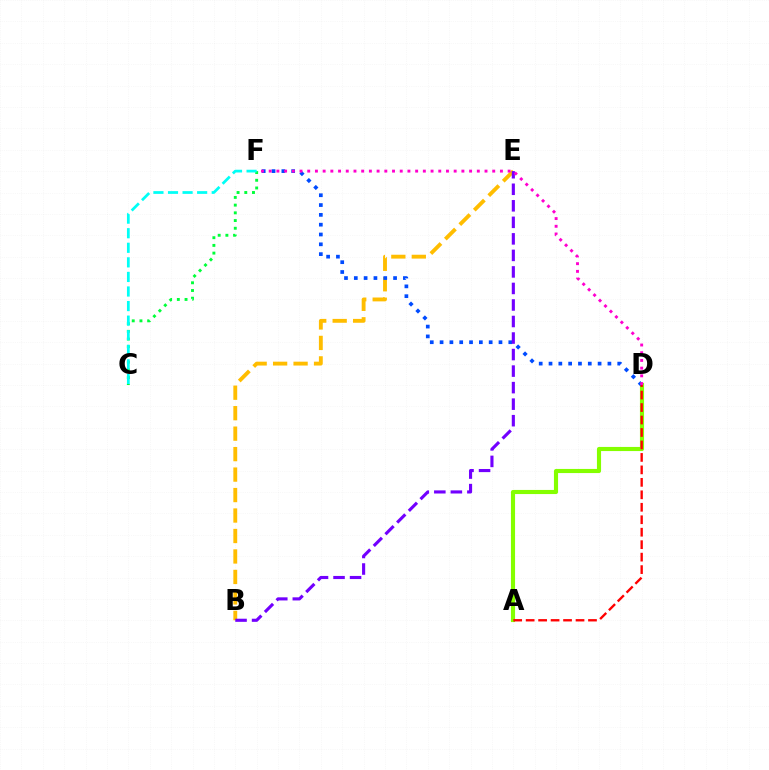{('A', 'D'): [{'color': '#84ff00', 'line_style': 'solid', 'thickness': 2.97}, {'color': '#ff0000', 'line_style': 'dashed', 'thickness': 1.69}], ('B', 'E'): [{'color': '#ffbd00', 'line_style': 'dashed', 'thickness': 2.78}, {'color': '#7200ff', 'line_style': 'dashed', 'thickness': 2.25}], ('C', 'F'): [{'color': '#00ff39', 'line_style': 'dotted', 'thickness': 2.09}, {'color': '#00fff6', 'line_style': 'dashed', 'thickness': 1.98}], ('D', 'F'): [{'color': '#004bff', 'line_style': 'dotted', 'thickness': 2.67}, {'color': '#ff00cf', 'line_style': 'dotted', 'thickness': 2.09}]}